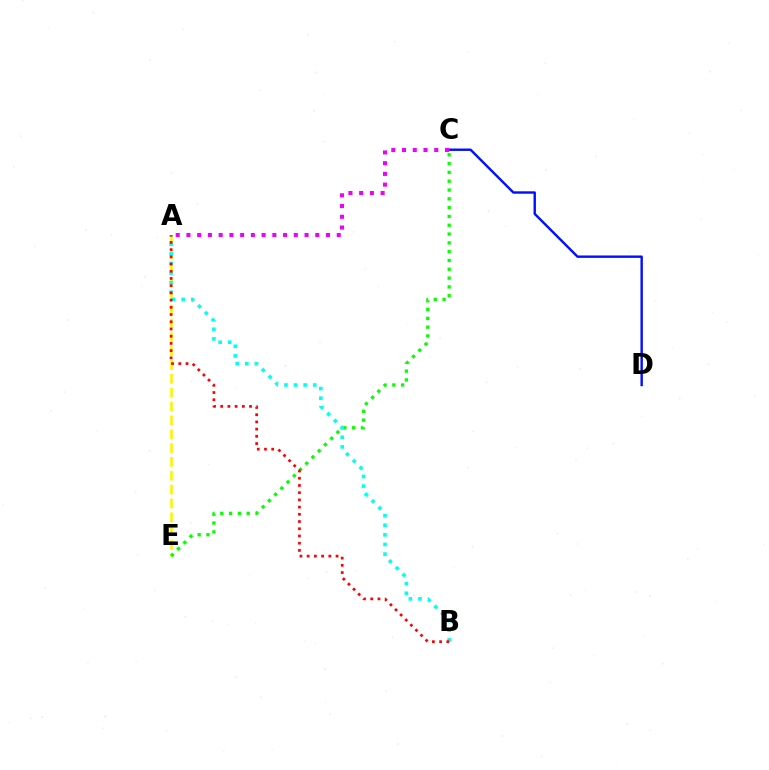{('A', 'E'): [{'color': '#fcf500', 'line_style': 'dashed', 'thickness': 1.88}], ('C', 'E'): [{'color': '#08ff00', 'line_style': 'dotted', 'thickness': 2.39}], ('A', 'B'): [{'color': '#00fff6', 'line_style': 'dotted', 'thickness': 2.61}, {'color': '#ff0000', 'line_style': 'dotted', 'thickness': 1.96}], ('C', 'D'): [{'color': '#0010ff', 'line_style': 'solid', 'thickness': 1.73}], ('A', 'C'): [{'color': '#ee00ff', 'line_style': 'dotted', 'thickness': 2.92}]}